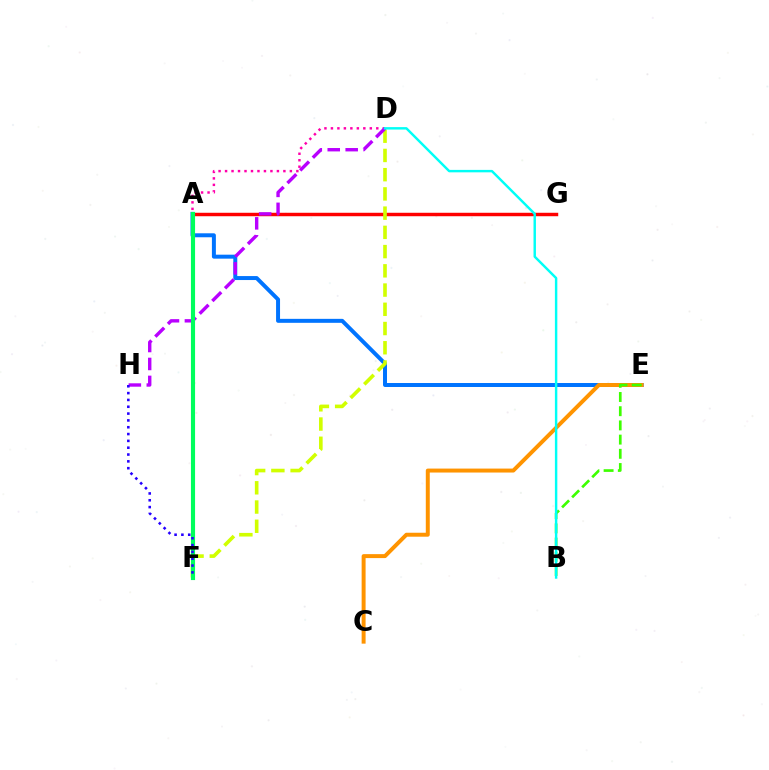{('A', 'E'): [{'color': '#0074ff', 'line_style': 'solid', 'thickness': 2.86}], ('C', 'E'): [{'color': '#ff9400', 'line_style': 'solid', 'thickness': 2.85}], ('A', 'G'): [{'color': '#ff0000', 'line_style': 'solid', 'thickness': 2.49}], ('D', 'F'): [{'color': '#d1ff00', 'line_style': 'dashed', 'thickness': 2.61}], ('A', 'D'): [{'color': '#ff00ac', 'line_style': 'dotted', 'thickness': 1.76}], ('B', 'E'): [{'color': '#3dff00', 'line_style': 'dashed', 'thickness': 1.93}], ('D', 'H'): [{'color': '#b900ff', 'line_style': 'dashed', 'thickness': 2.44}], ('B', 'D'): [{'color': '#00fff6', 'line_style': 'solid', 'thickness': 1.76}], ('A', 'F'): [{'color': '#00ff5c', 'line_style': 'solid', 'thickness': 2.98}], ('F', 'H'): [{'color': '#2500ff', 'line_style': 'dotted', 'thickness': 1.85}]}